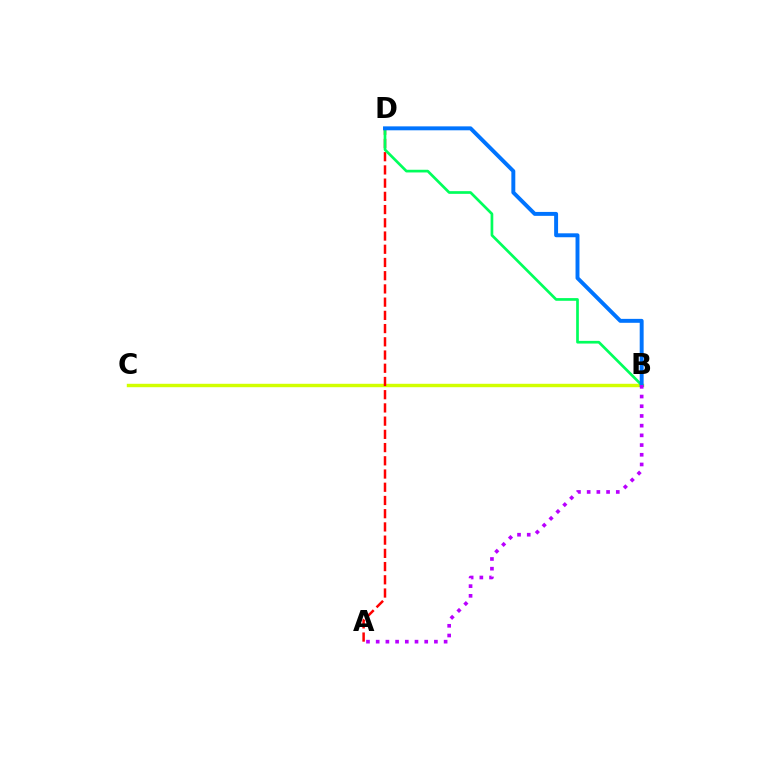{('B', 'C'): [{'color': '#d1ff00', 'line_style': 'solid', 'thickness': 2.47}], ('A', 'D'): [{'color': '#ff0000', 'line_style': 'dashed', 'thickness': 1.8}], ('B', 'D'): [{'color': '#00ff5c', 'line_style': 'solid', 'thickness': 1.94}, {'color': '#0074ff', 'line_style': 'solid', 'thickness': 2.83}], ('A', 'B'): [{'color': '#b900ff', 'line_style': 'dotted', 'thickness': 2.64}]}